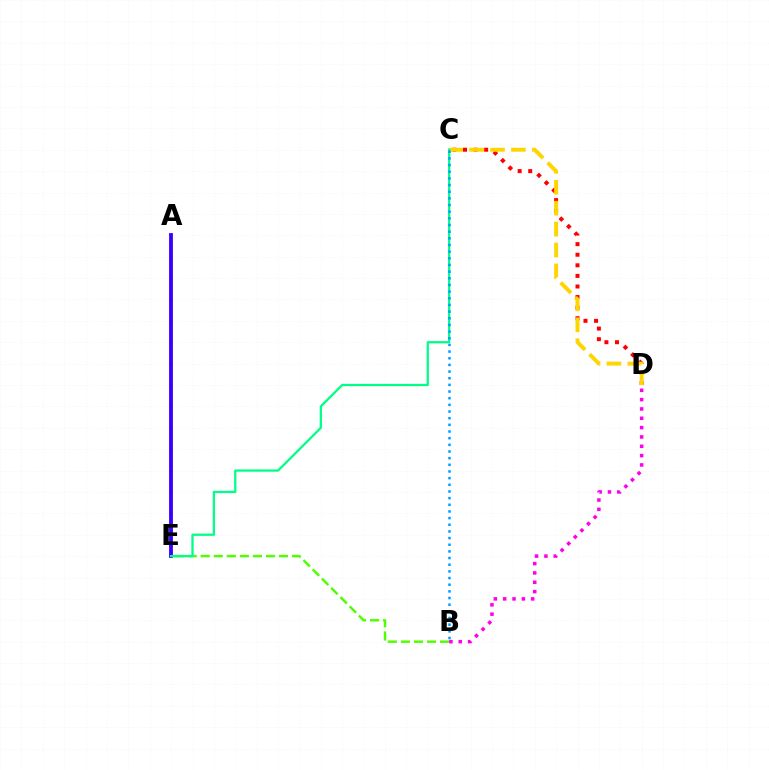{('B', 'E'): [{'color': '#4fff00', 'line_style': 'dashed', 'thickness': 1.77}], ('C', 'D'): [{'color': '#ff0000', 'line_style': 'dotted', 'thickness': 2.88}, {'color': '#ffd500', 'line_style': 'dashed', 'thickness': 2.84}], ('B', 'D'): [{'color': '#ff00ed', 'line_style': 'dotted', 'thickness': 2.54}], ('A', 'E'): [{'color': '#3700ff', 'line_style': 'solid', 'thickness': 2.75}], ('C', 'E'): [{'color': '#00ff86', 'line_style': 'solid', 'thickness': 1.64}], ('B', 'C'): [{'color': '#009eff', 'line_style': 'dotted', 'thickness': 1.81}]}